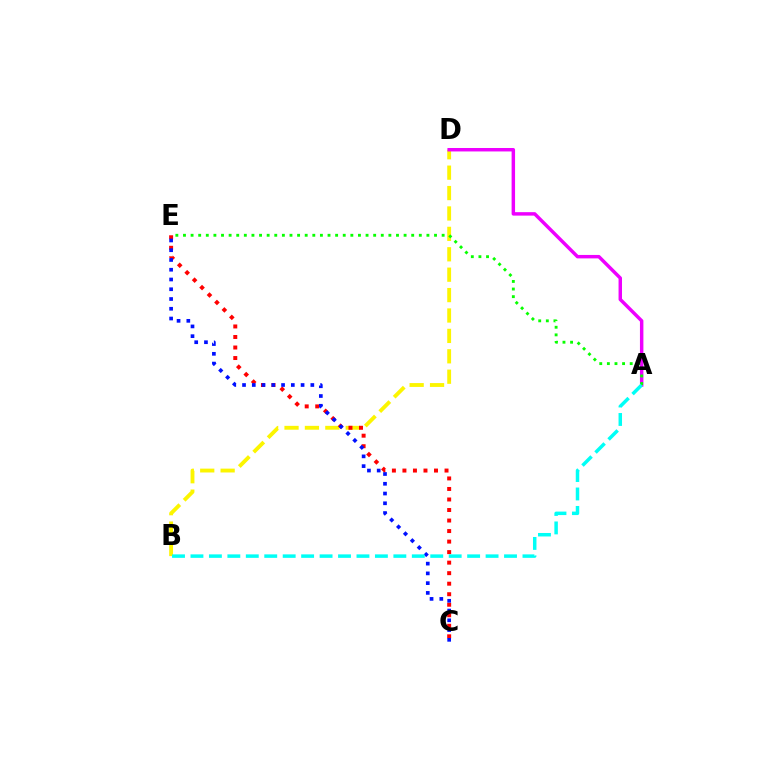{('B', 'D'): [{'color': '#fcf500', 'line_style': 'dashed', 'thickness': 2.77}], ('C', 'E'): [{'color': '#ff0000', 'line_style': 'dotted', 'thickness': 2.86}, {'color': '#0010ff', 'line_style': 'dotted', 'thickness': 2.65}], ('A', 'D'): [{'color': '#ee00ff', 'line_style': 'solid', 'thickness': 2.49}], ('A', 'E'): [{'color': '#08ff00', 'line_style': 'dotted', 'thickness': 2.07}], ('A', 'B'): [{'color': '#00fff6', 'line_style': 'dashed', 'thickness': 2.51}]}